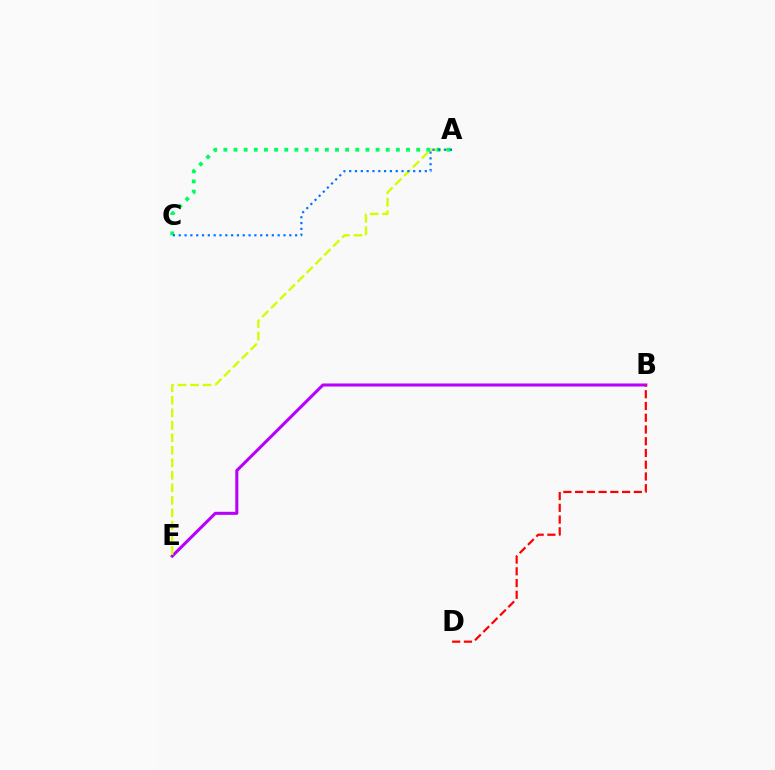{('B', 'E'): [{'color': '#b900ff', 'line_style': 'solid', 'thickness': 2.2}], ('A', 'E'): [{'color': '#d1ff00', 'line_style': 'dashed', 'thickness': 1.7}], ('B', 'D'): [{'color': '#ff0000', 'line_style': 'dashed', 'thickness': 1.6}], ('A', 'C'): [{'color': '#00ff5c', 'line_style': 'dotted', 'thickness': 2.76}, {'color': '#0074ff', 'line_style': 'dotted', 'thickness': 1.58}]}